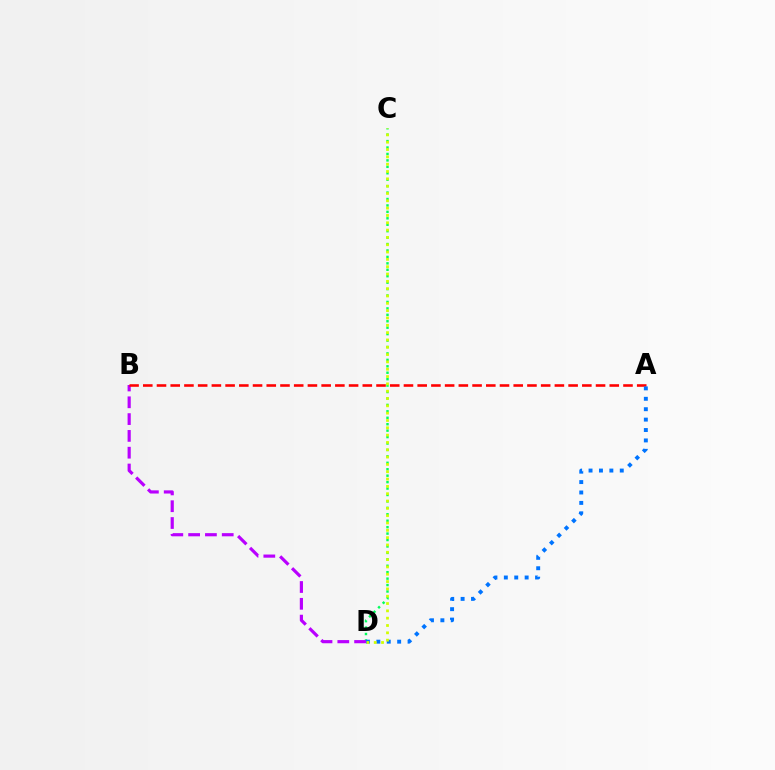{('C', 'D'): [{'color': '#00ff5c', 'line_style': 'dotted', 'thickness': 1.75}, {'color': '#d1ff00', 'line_style': 'dotted', 'thickness': 1.99}], ('B', 'D'): [{'color': '#b900ff', 'line_style': 'dashed', 'thickness': 2.28}], ('A', 'B'): [{'color': '#ff0000', 'line_style': 'dashed', 'thickness': 1.86}], ('A', 'D'): [{'color': '#0074ff', 'line_style': 'dotted', 'thickness': 2.83}]}